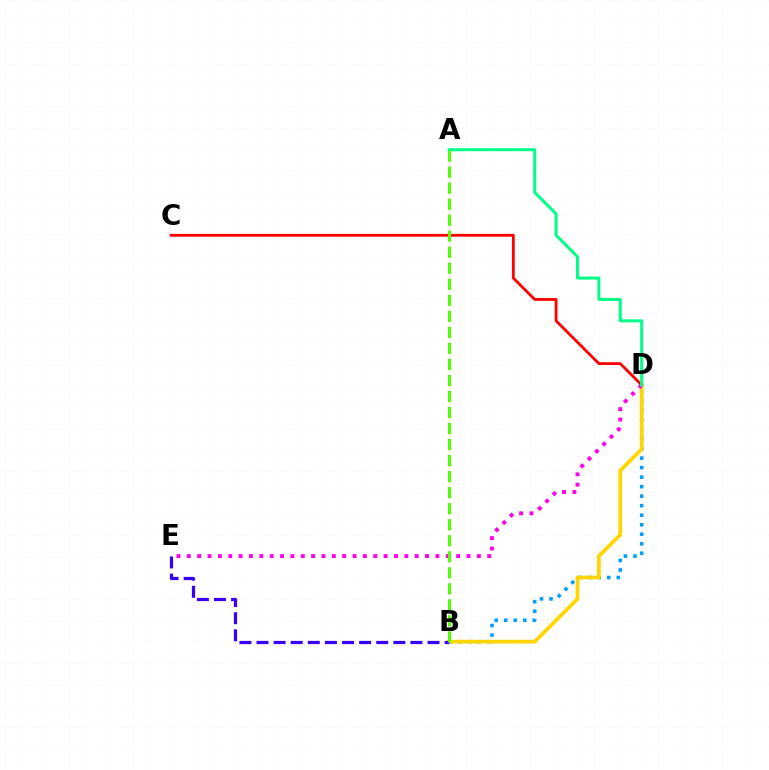{('B', 'D'): [{'color': '#009eff', 'line_style': 'dotted', 'thickness': 2.59}, {'color': '#ffd500', 'line_style': 'solid', 'thickness': 2.71}], ('C', 'D'): [{'color': '#ff0000', 'line_style': 'solid', 'thickness': 2.02}], ('D', 'E'): [{'color': '#ff00ed', 'line_style': 'dotted', 'thickness': 2.81}], ('A', 'D'): [{'color': '#00ff86', 'line_style': 'solid', 'thickness': 2.17}], ('B', 'E'): [{'color': '#3700ff', 'line_style': 'dashed', 'thickness': 2.32}], ('A', 'B'): [{'color': '#4fff00', 'line_style': 'dashed', 'thickness': 2.18}]}